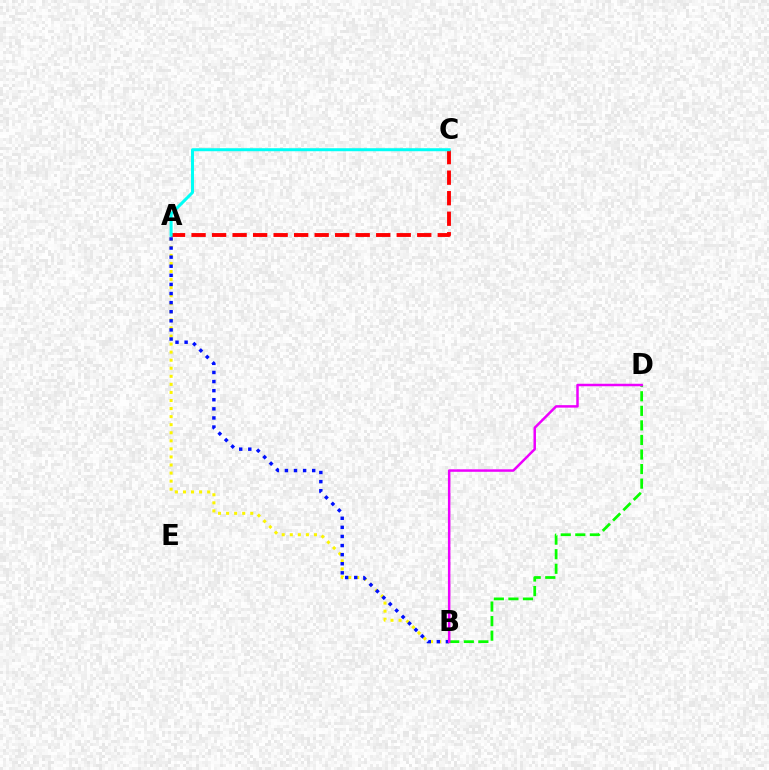{('A', 'B'): [{'color': '#fcf500', 'line_style': 'dotted', 'thickness': 2.19}, {'color': '#0010ff', 'line_style': 'dotted', 'thickness': 2.47}], ('B', 'D'): [{'color': '#08ff00', 'line_style': 'dashed', 'thickness': 1.98}, {'color': '#ee00ff', 'line_style': 'solid', 'thickness': 1.79}], ('A', 'C'): [{'color': '#ff0000', 'line_style': 'dashed', 'thickness': 2.79}, {'color': '#00fff6', 'line_style': 'solid', 'thickness': 2.17}]}